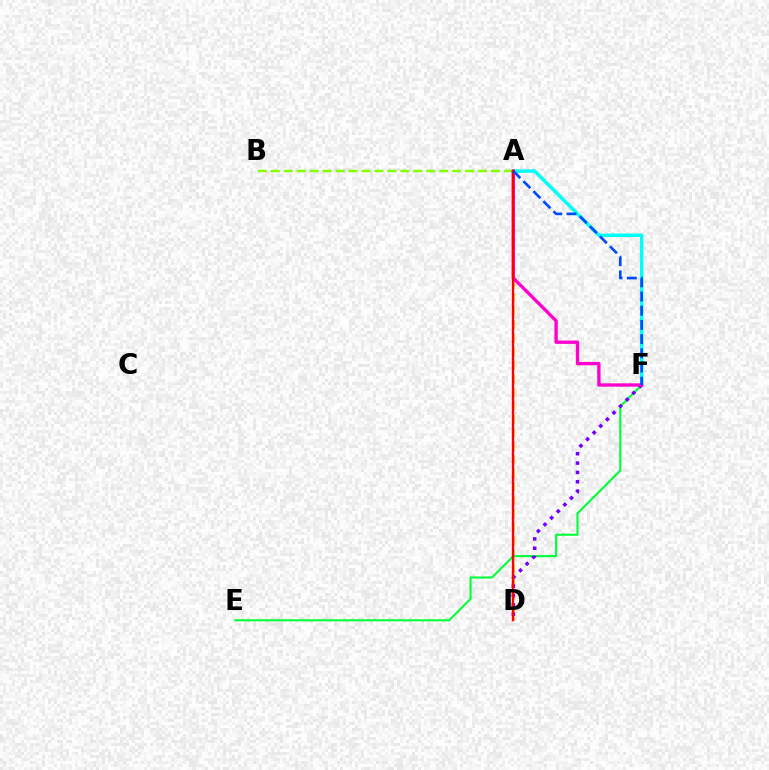{('A', 'D'): [{'color': '#ffbd00', 'line_style': 'dashed', 'thickness': 1.83}, {'color': '#ff0000', 'line_style': 'solid', 'thickness': 1.69}], ('E', 'F'): [{'color': '#00ff39', 'line_style': 'solid', 'thickness': 1.51}], ('A', 'F'): [{'color': '#00fff6', 'line_style': 'solid', 'thickness': 2.5}, {'color': '#ff00cf', 'line_style': 'solid', 'thickness': 2.4}, {'color': '#004bff', 'line_style': 'dashed', 'thickness': 1.93}], ('A', 'B'): [{'color': '#84ff00', 'line_style': 'dashed', 'thickness': 1.76}], ('D', 'F'): [{'color': '#7200ff', 'line_style': 'dotted', 'thickness': 2.54}]}